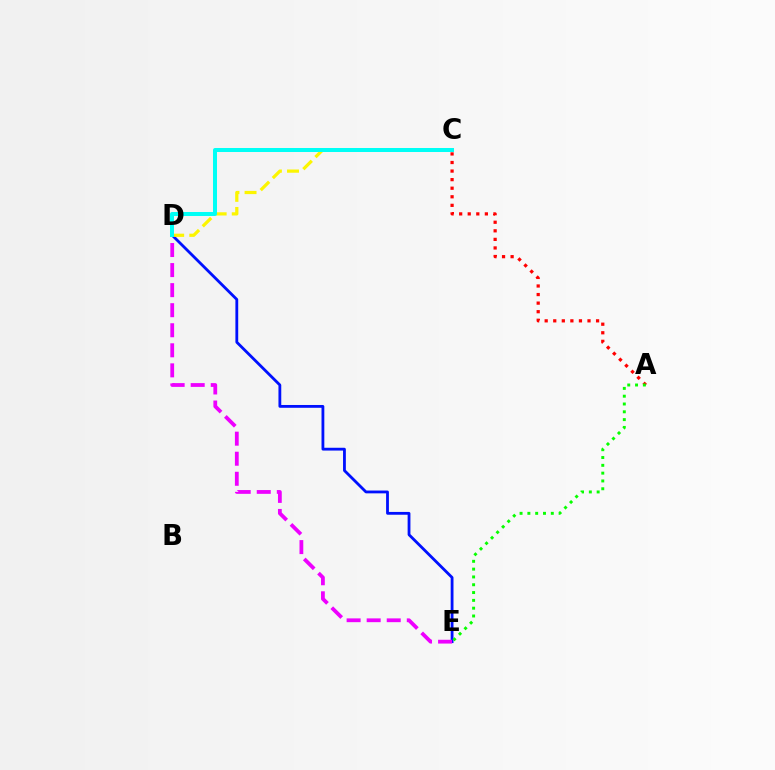{('D', 'E'): [{'color': '#0010ff', 'line_style': 'solid', 'thickness': 2.02}, {'color': '#ee00ff', 'line_style': 'dashed', 'thickness': 2.72}], ('C', 'D'): [{'color': '#fcf500', 'line_style': 'dashed', 'thickness': 2.32}, {'color': '#00fff6', 'line_style': 'solid', 'thickness': 2.89}], ('A', 'C'): [{'color': '#ff0000', 'line_style': 'dotted', 'thickness': 2.33}], ('A', 'E'): [{'color': '#08ff00', 'line_style': 'dotted', 'thickness': 2.12}]}